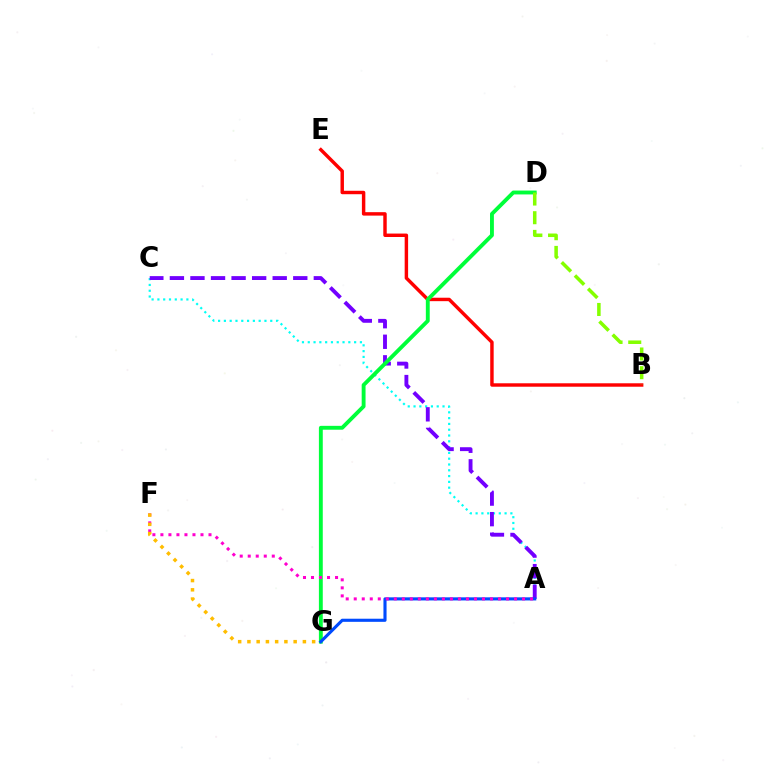{('A', 'C'): [{'color': '#00fff6', 'line_style': 'dotted', 'thickness': 1.57}, {'color': '#7200ff', 'line_style': 'dashed', 'thickness': 2.79}], ('B', 'E'): [{'color': '#ff0000', 'line_style': 'solid', 'thickness': 2.48}], ('D', 'G'): [{'color': '#00ff39', 'line_style': 'solid', 'thickness': 2.79}], ('A', 'G'): [{'color': '#004bff', 'line_style': 'solid', 'thickness': 2.24}], ('A', 'F'): [{'color': '#ff00cf', 'line_style': 'dotted', 'thickness': 2.18}], ('F', 'G'): [{'color': '#ffbd00', 'line_style': 'dotted', 'thickness': 2.51}], ('B', 'D'): [{'color': '#84ff00', 'line_style': 'dashed', 'thickness': 2.54}]}